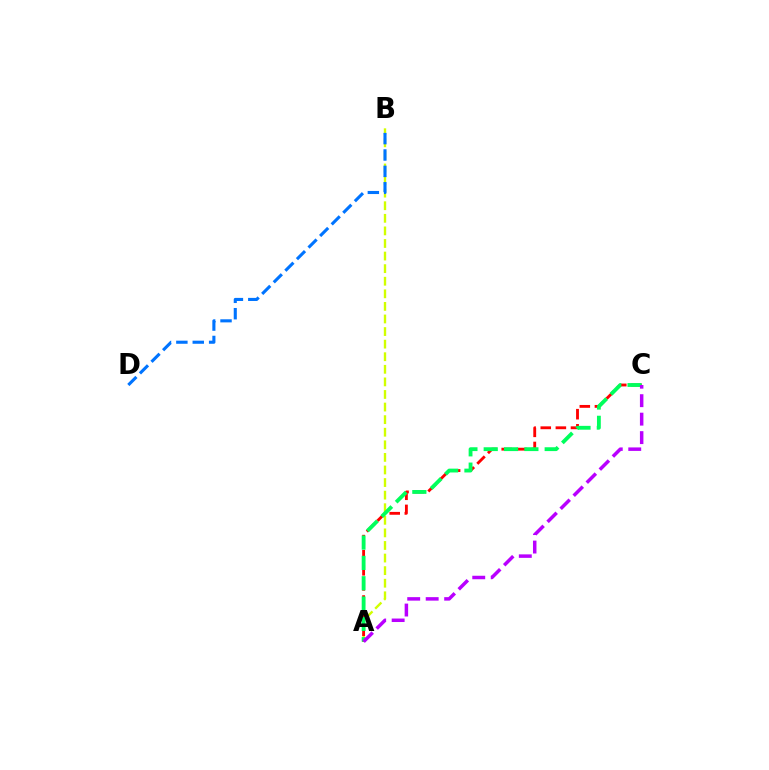{('A', 'B'): [{'color': '#d1ff00', 'line_style': 'dashed', 'thickness': 1.71}], ('A', 'C'): [{'color': '#ff0000', 'line_style': 'dashed', 'thickness': 2.05}, {'color': '#00ff5c', 'line_style': 'dashed', 'thickness': 2.76}, {'color': '#b900ff', 'line_style': 'dashed', 'thickness': 2.51}], ('B', 'D'): [{'color': '#0074ff', 'line_style': 'dashed', 'thickness': 2.23}]}